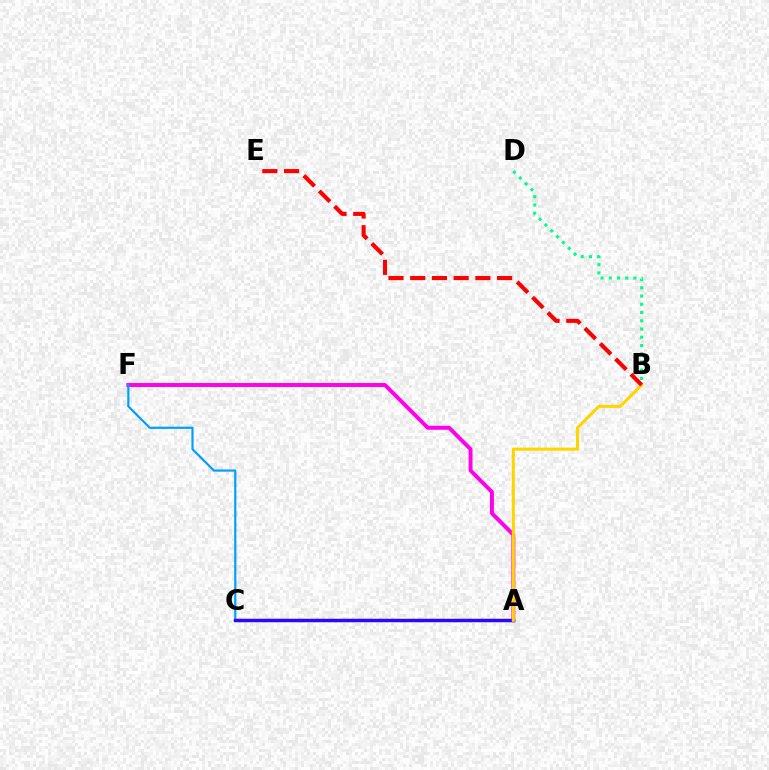{('A', 'F'): [{'color': '#ff00ed', 'line_style': 'solid', 'thickness': 2.83}], ('B', 'D'): [{'color': '#00ff86', 'line_style': 'dotted', 'thickness': 2.24}], ('C', 'F'): [{'color': '#009eff', 'line_style': 'solid', 'thickness': 1.57}], ('A', 'C'): [{'color': '#4fff00', 'line_style': 'solid', 'thickness': 2.44}, {'color': '#3700ff', 'line_style': 'solid', 'thickness': 2.44}], ('A', 'B'): [{'color': '#ffd500', 'line_style': 'solid', 'thickness': 2.21}], ('B', 'E'): [{'color': '#ff0000', 'line_style': 'dashed', 'thickness': 2.95}]}